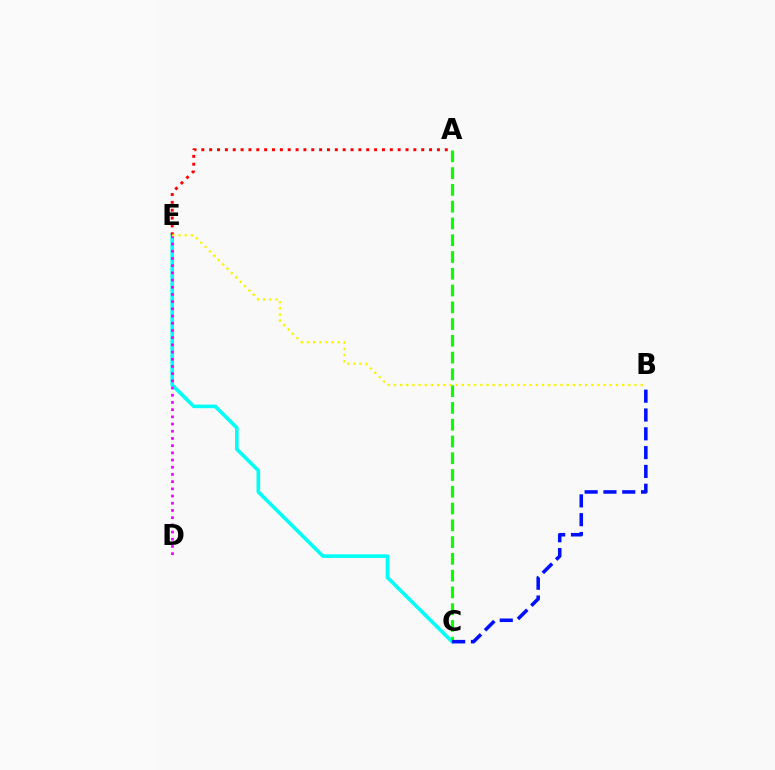{('C', 'E'): [{'color': '#00fff6', 'line_style': 'solid', 'thickness': 2.6}], ('A', 'C'): [{'color': '#08ff00', 'line_style': 'dashed', 'thickness': 2.28}], ('D', 'E'): [{'color': '#ee00ff', 'line_style': 'dotted', 'thickness': 1.96}], ('B', 'C'): [{'color': '#0010ff', 'line_style': 'dashed', 'thickness': 2.55}], ('A', 'E'): [{'color': '#ff0000', 'line_style': 'dotted', 'thickness': 2.13}], ('B', 'E'): [{'color': '#fcf500', 'line_style': 'dotted', 'thickness': 1.68}]}